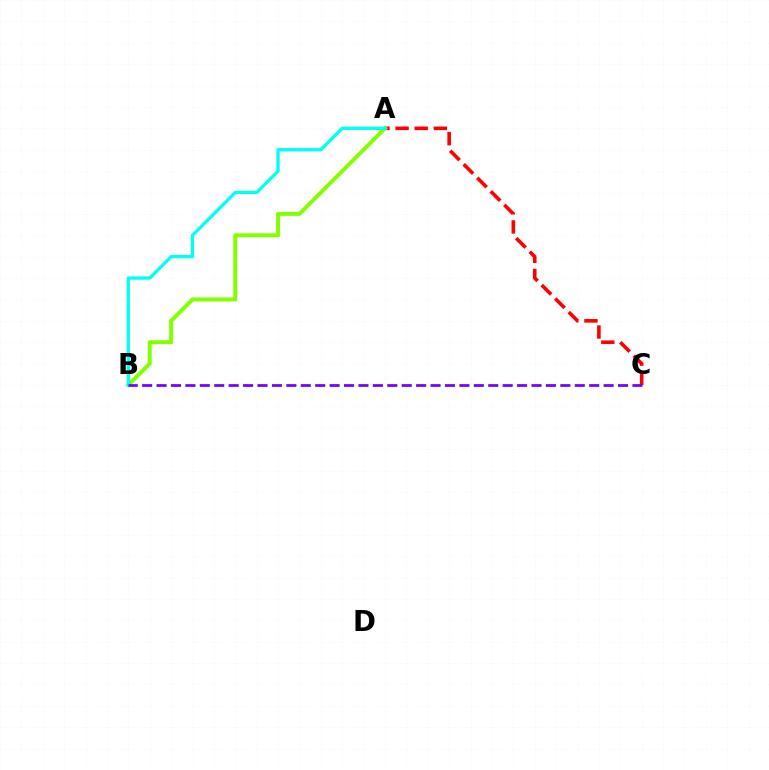{('A', 'C'): [{'color': '#ff0000', 'line_style': 'dashed', 'thickness': 2.6}], ('A', 'B'): [{'color': '#84ff00', 'line_style': 'solid', 'thickness': 2.87}, {'color': '#00fff6', 'line_style': 'solid', 'thickness': 2.37}], ('B', 'C'): [{'color': '#7200ff', 'line_style': 'dashed', 'thickness': 1.96}]}